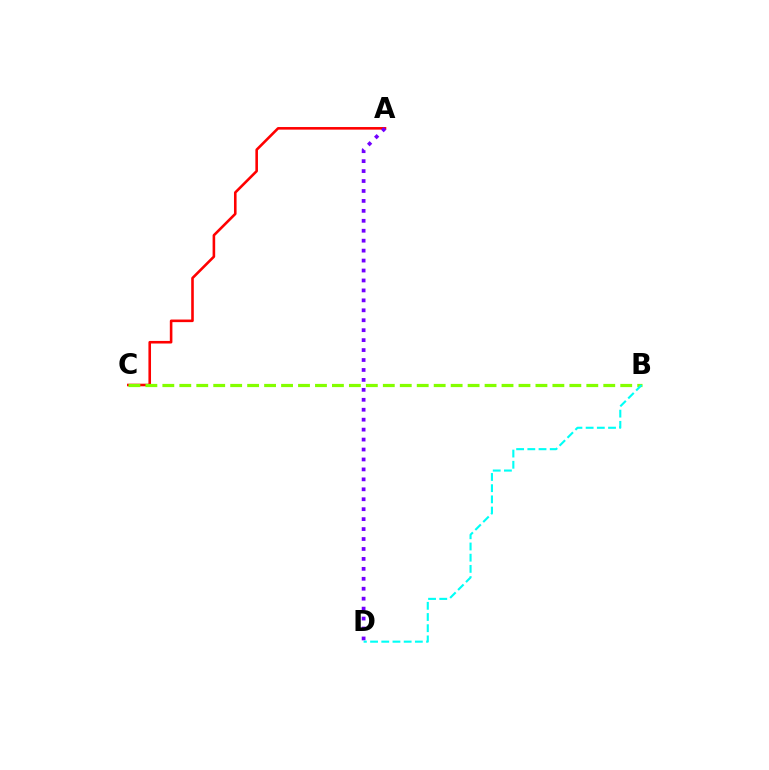{('A', 'C'): [{'color': '#ff0000', 'line_style': 'solid', 'thickness': 1.87}], ('A', 'D'): [{'color': '#7200ff', 'line_style': 'dotted', 'thickness': 2.7}], ('B', 'C'): [{'color': '#84ff00', 'line_style': 'dashed', 'thickness': 2.3}], ('B', 'D'): [{'color': '#00fff6', 'line_style': 'dashed', 'thickness': 1.52}]}